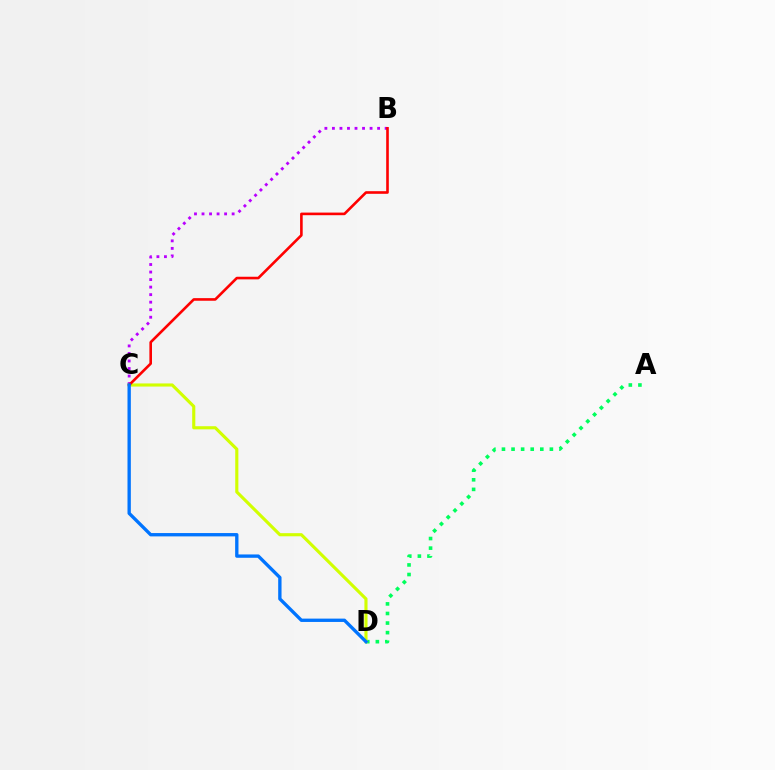{('B', 'C'): [{'color': '#b900ff', 'line_style': 'dotted', 'thickness': 2.05}, {'color': '#ff0000', 'line_style': 'solid', 'thickness': 1.88}], ('A', 'D'): [{'color': '#00ff5c', 'line_style': 'dotted', 'thickness': 2.6}], ('C', 'D'): [{'color': '#d1ff00', 'line_style': 'solid', 'thickness': 2.25}, {'color': '#0074ff', 'line_style': 'solid', 'thickness': 2.4}]}